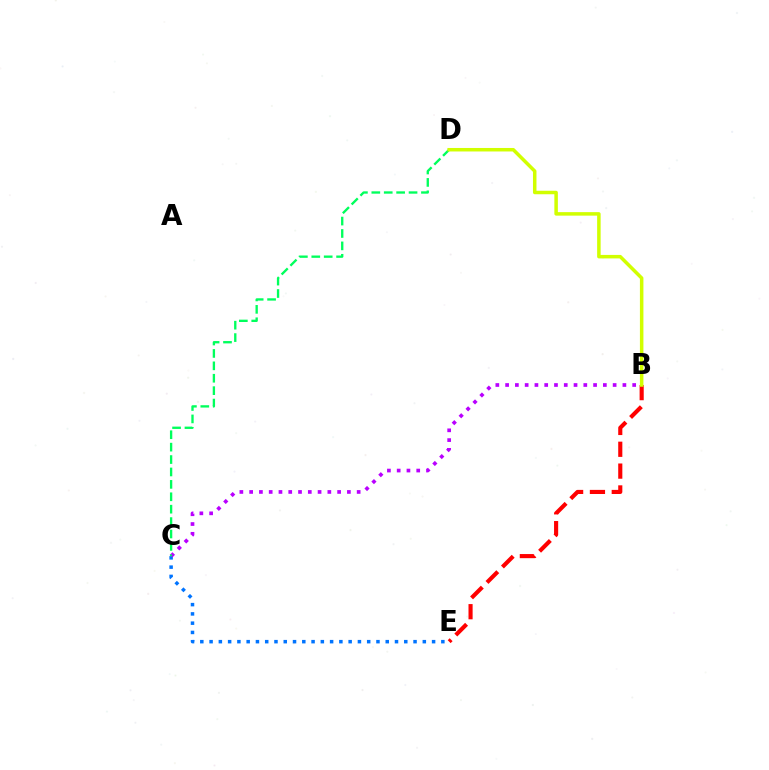{('B', 'E'): [{'color': '#ff0000', 'line_style': 'dashed', 'thickness': 2.97}], ('C', 'E'): [{'color': '#0074ff', 'line_style': 'dotted', 'thickness': 2.52}], ('B', 'C'): [{'color': '#b900ff', 'line_style': 'dotted', 'thickness': 2.66}], ('C', 'D'): [{'color': '#00ff5c', 'line_style': 'dashed', 'thickness': 1.69}], ('B', 'D'): [{'color': '#d1ff00', 'line_style': 'solid', 'thickness': 2.52}]}